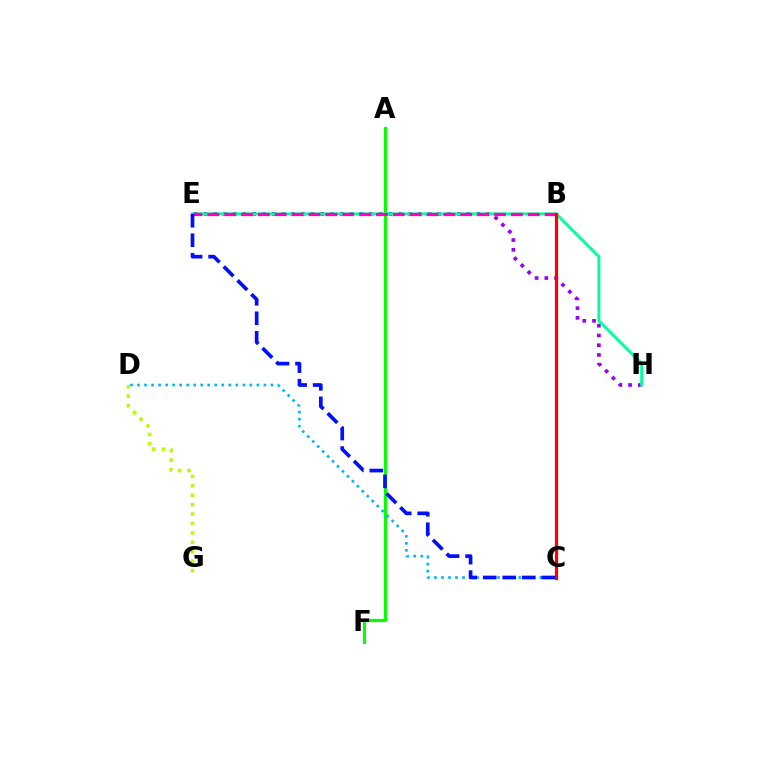{('A', 'F'): [{'color': '#08ff00', 'line_style': 'solid', 'thickness': 2.28}], ('C', 'D'): [{'color': '#00b5ff', 'line_style': 'dotted', 'thickness': 1.91}], ('E', 'H'): [{'color': '#9b00ff', 'line_style': 'dotted', 'thickness': 2.65}, {'color': '#00ff9d', 'line_style': 'solid', 'thickness': 2.11}], ('B', 'E'): [{'color': '#ffa500', 'line_style': 'dotted', 'thickness': 2.29}, {'color': '#ff00bd', 'line_style': 'dashed', 'thickness': 2.29}], ('D', 'G'): [{'color': '#b3ff00', 'line_style': 'dotted', 'thickness': 2.56}], ('B', 'C'): [{'color': '#ff0000', 'line_style': 'solid', 'thickness': 2.3}], ('C', 'E'): [{'color': '#0010ff', 'line_style': 'dashed', 'thickness': 2.65}]}